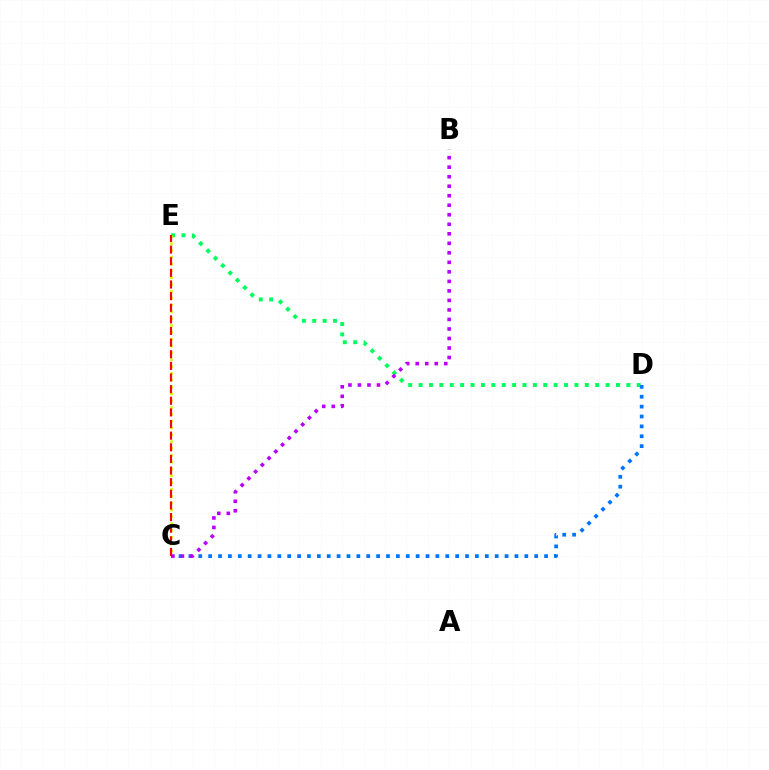{('D', 'E'): [{'color': '#00ff5c', 'line_style': 'dotted', 'thickness': 2.82}], ('C', 'D'): [{'color': '#0074ff', 'line_style': 'dotted', 'thickness': 2.68}], ('C', 'E'): [{'color': '#d1ff00', 'line_style': 'dotted', 'thickness': 1.86}, {'color': '#ff0000', 'line_style': 'dashed', 'thickness': 1.58}], ('B', 'C'): [{'color': '#b900ff', 'line_style': 'dotted', 'thickness': 2.59}]}